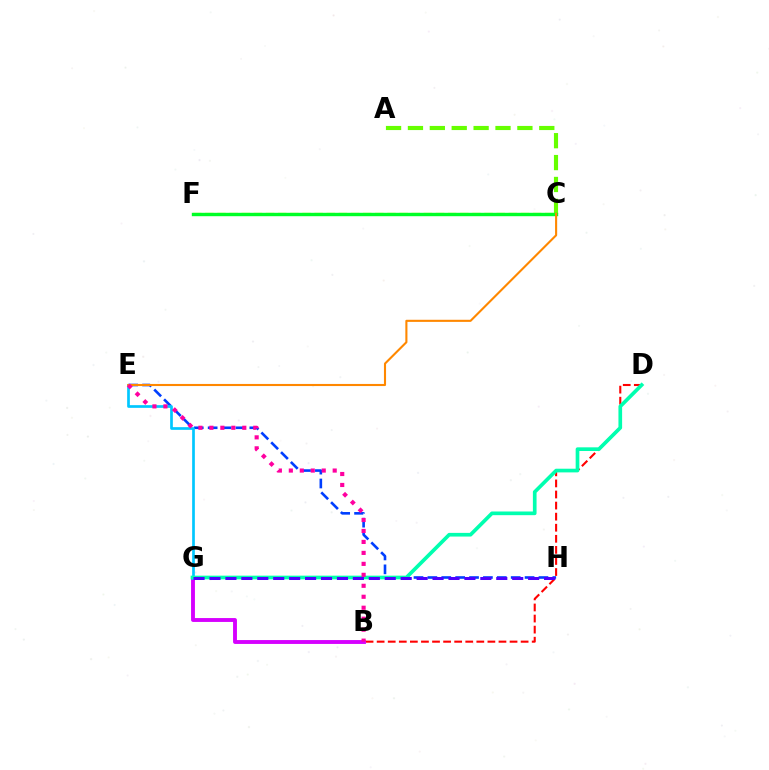{('B', 'D'): [{'color': '#ff0000', 'line_style': 'dashed', 'thickness': 1.5}], ('E', 'H'): [{'color': '#003fff', 'line_style': 'dashed', 'thickness': 1.89}], ('C', 'F'): [{'color': '#eeff00', 'line_style': 'dashed', 'thickness': 1.65}, {'color': '#00ff27', 'line_style': 'solid', 'thickness': 2.44}], ('B', 'G'): [{'color': '#d600ff', 'line_style': 'solid', 'thickness': 2.79}], ('A', 'C'): [{'color': '#66ff00', 'line_style': 'dashed', 'thickness': 2.97}], ('E', 'G'): [{'color': '#00c7ff', 'line_style': 'solid', 'thickness': 1.94}], ('D', 'G'): [{'color': '#00ffaf', 'line_style': 'solid', 'thickness': 2.65}], ('C', 'E'): [{'color': '#ff8800', 'line_style': 'solid', 'thickness': 1.51}], ('G', 'H'): [{'color': '#4f00ff', 'line_style': 'dashed', 'thickness': 2.16}], ('B', 'E'): [{'color': '#ff00a0', 'line_style': 'dotted', 'thickness': 2.98}]}